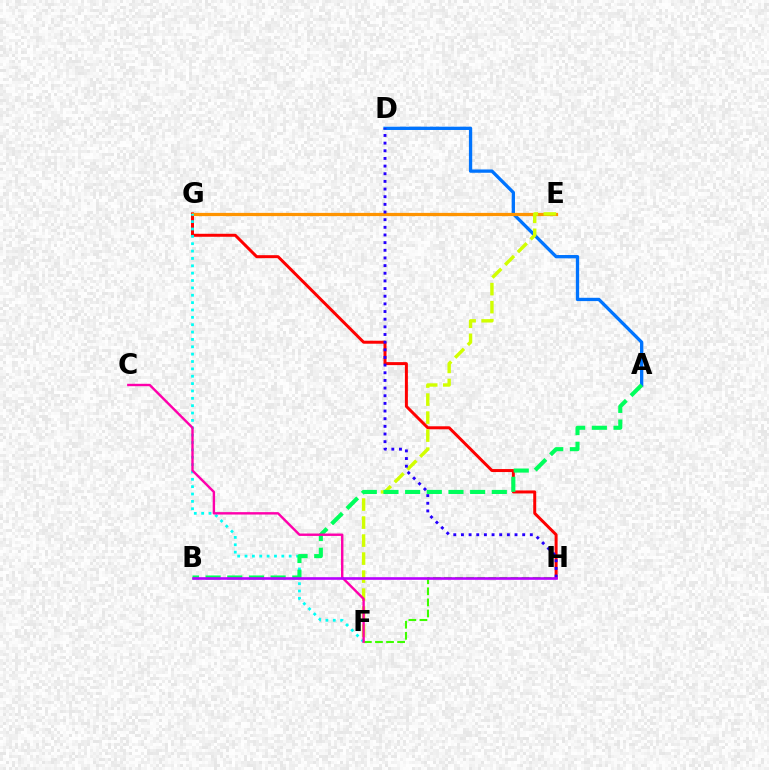{('A', 'D'): [{'color': '#0074ff', 'line_style': 'solid', 'thickness': 2.38}], ('F', 'H'): [{'color': '#3dff00', 'line_style': 'dashed', 'thickness': 1.51}], ('G', 'H'): [{'color': '#ff0000', 'line_style': 'solid', 'thickness': 2.15}], ('E', 'G'): [{'color': '#ff9400', 'line_style': 'solid', 'thickness': 2.33}], ('F', 'G'): [{'color': '#00fff6', 'line_style': 'dotted', 'thickness': 2.0}], ('E', 'F'): [{'color': '#d1ff00', 'line_style': 'dashed', 'thickness': 2.45}], ('A', 'B'): [{'color': '#00ff5c', 'line_style': 'dashed', 'thickness': 2.94}], ('C', 'F'): [{'color': '#ff00ac', 'line_style': 'solid', 'thickness': 1.73}], ('D', 'H'): [{'color': '#2500ff', 'line_style': 'dotted', 'thickness': 2.08}], ('B', 'H'): [{'color': '#b900ff', 'line_style': 'solid', 'thickness': 1.89}]}